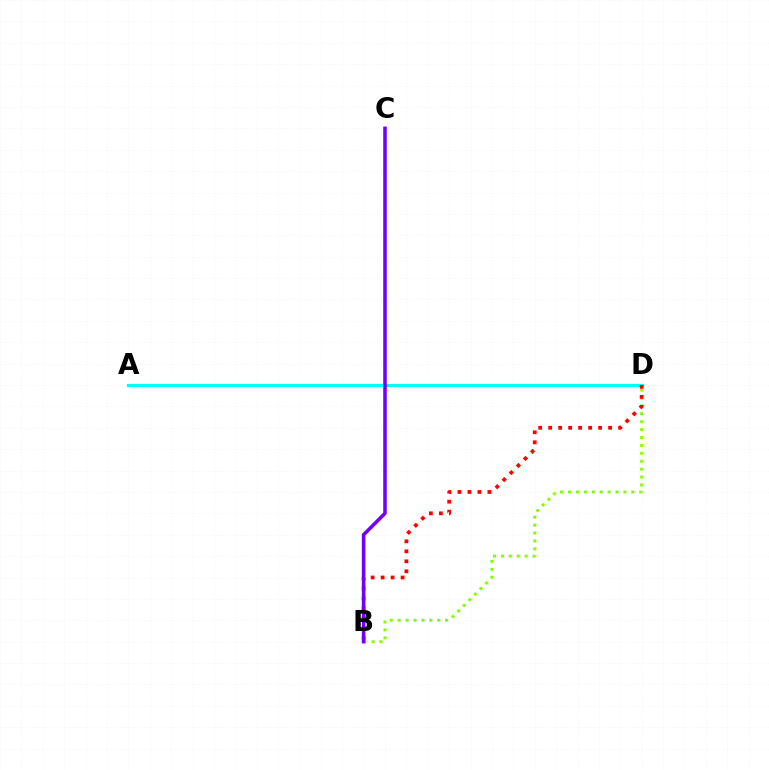{('A', 'D'): [{'color': '#00fff6', 'line_style': 'solid', 'thickness': 2.25}], ('B', 'D'): [{'color': '#84ff00', 'line_style': 'dotted', 'thickness': 2.15}, {'color': '#ff0000', 'line_style': 'dotted', 'thickness': 2.71}], ('B', 'C'): [{'color': '#7200ff', 'line_style': 'solid', 'thickness': 2.55}]}